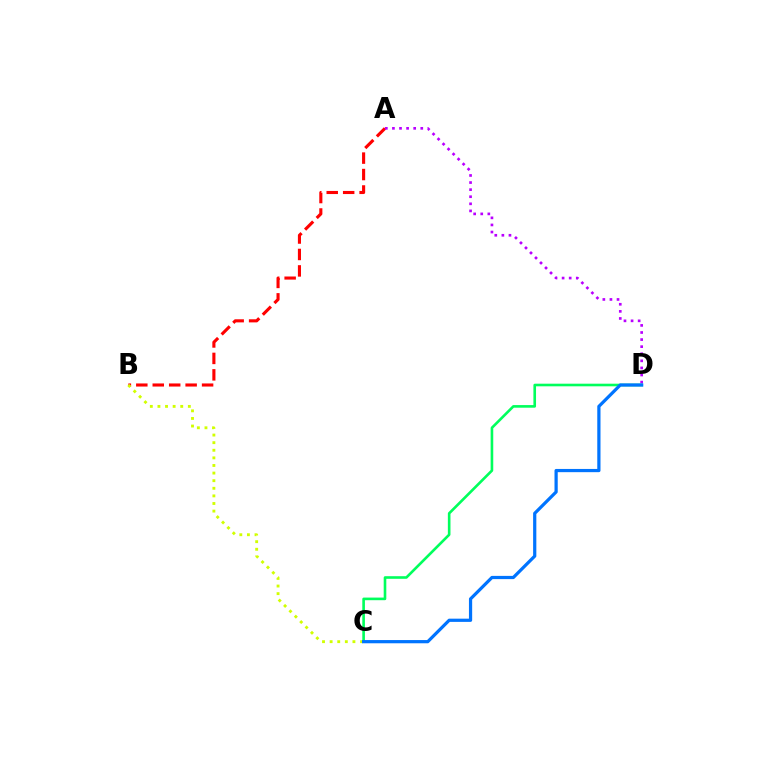{('A', 'B'): [{'color': '#ff0000', 'line_style': 'dashed', 'thickness': 2.23}], ('A', 'D'): [{'color': '#b900ff', 'line_style': 'dotted', 'thickness': 1.93}], ('C', 'D'): [{'color': '#00ff5c', 'line_style': 'solid', 'thickness': 1.89}, {'color': '#0074ff', 'line_style': 'solid', 'thickness': 2.32}], ('B', 'C'): [{'color': '#d1ff00', 'line_style': 'dotted', 'thickness': 2.07}]}